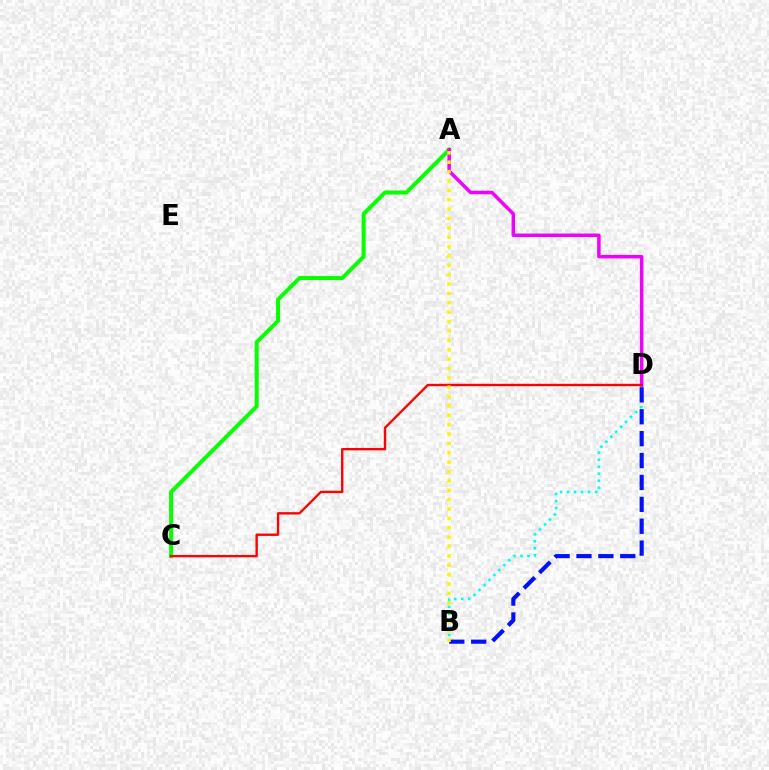{('B', 'D'): [{'color': '#00fff6', 'line_style': 'dotted', 'thickness': 1.9}, {'color': '#0010ff', 'line_style': 'dashed', 'thickness': 2.97}], ('A', 'C'): [{'color': '#08ff00', 'line_style': 'solid', 'thickness': 2.89}], ('A', 'D'): [{'color': '#ee00ff', 'line_style': 'solid', 'thickness': 2.53}], ('C', 'D'): [{'color': '#ff0000', 'line_style': 'solid', 'thickness': 1.71}], ('A', 'B'): [{'color': '#fcf500', 'line_style': 'dotted', 'thickness': 2.55}]}